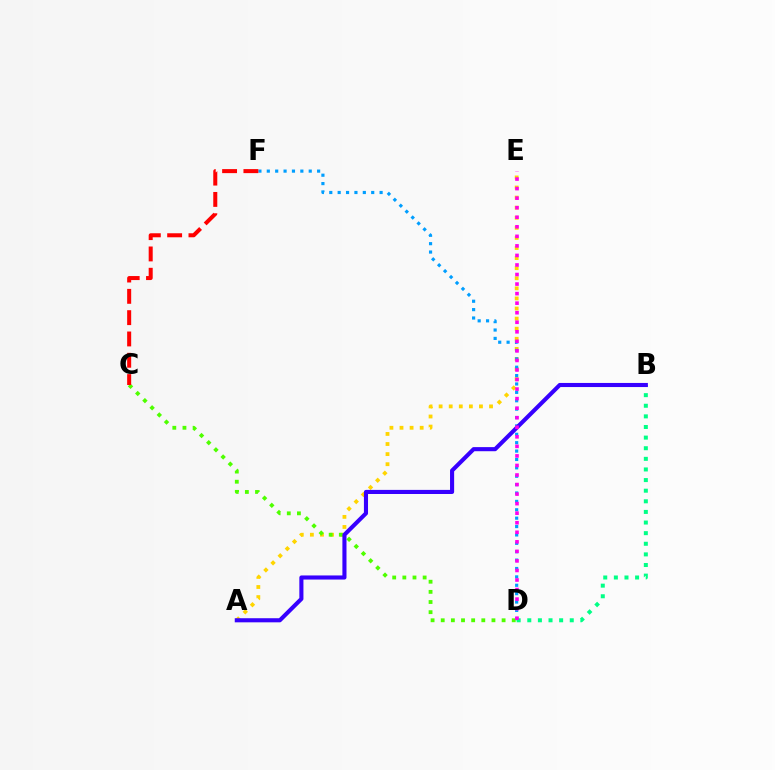{('A', 'E'): [{'color': '#ffd500', 'line_style': 'dotted', 'thickness': 2.74}], ('D', 'F'): [{'color': '#009eff', 'line_style': 'dotted', 'thickness': 2.28}], ('B', 'D'): [{'color': '#00ff86', 'line_style': 'dotted', 'thickness': 2.88}], ('C', 'D'): [{'color': '#4fff00', 'line_style': 'dotted', 'thickness': 2.76}], ('A', 'B'): [{'color': '#3700ff', 'line_style': 'solid', 'thickness': 2.95}], ('D', 'E'): [{'color': '#ff00ed', 'line_style': 'dotted', 'thickness': 2.59}], ('C', 'F'): [{'color': '#ff0000', 'line_style': 'dashed', 'thickness': 2.89}]}